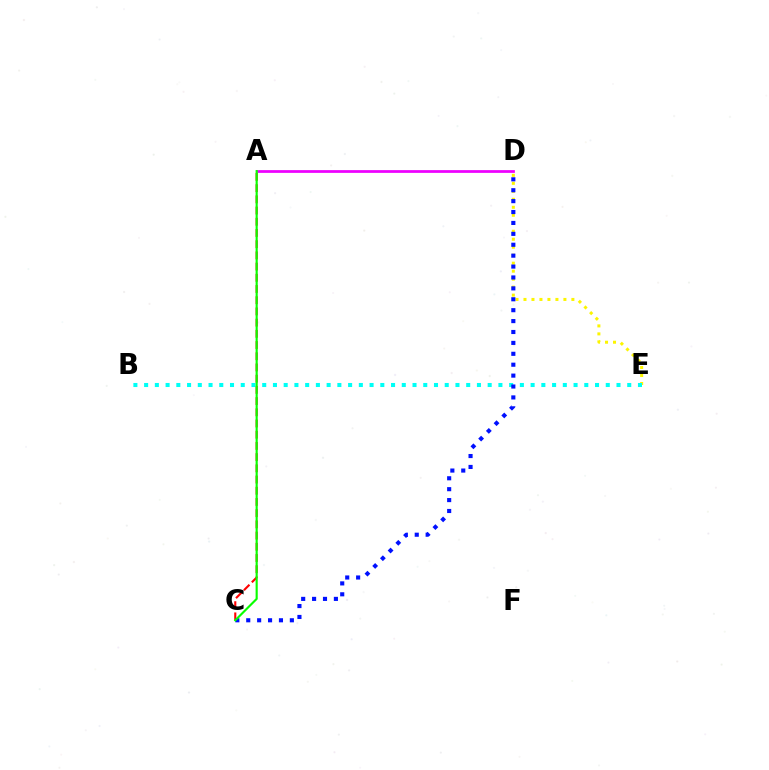{('A', 'D'): [{'color': '#ee00ff', 'line_style': 'solid', 'thickness': 1.98}], ('A', 'C'): [{'color': '#ff0000', 'line_style': 'dashed', 'thickness': 1.52}, {'color': '#08ff00', 'line_style': 'solid', 'thickness': 1.54}], ('D', 'E'): [{'color': '#fcf500', 'line_style': 'dotted', 'thickness': 2.17}], ('B', 'E'): [{'color': '#00fff6', 'line_style': 'dotted', 'thickness': 2.92}], ('C', 'D'): [{'color': '#0010ff', 'line_style': 'dotted', 'thickness': 2.96}]}